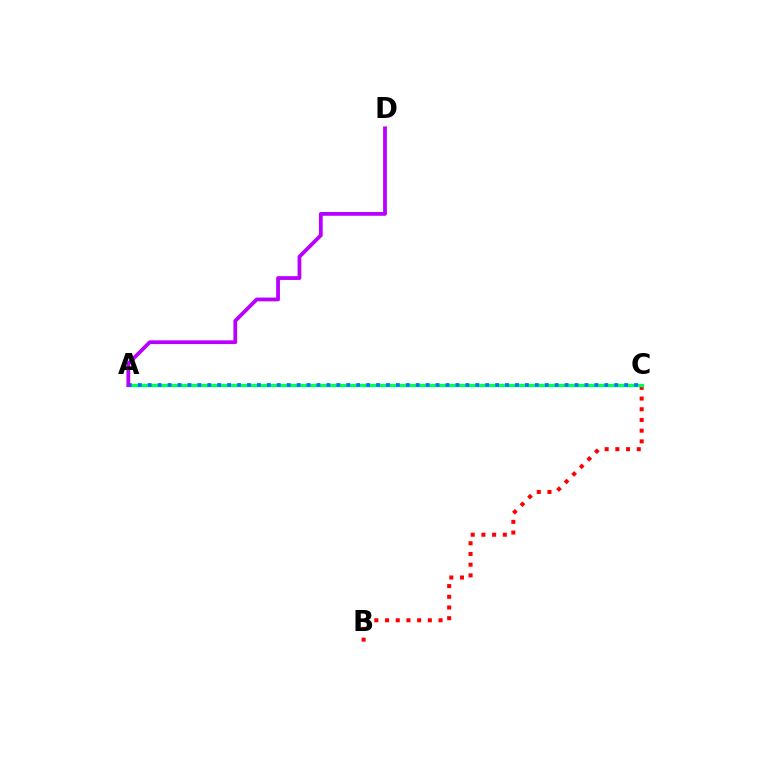{('B', 'C'): [{'color': '#ff0000', 'line_style': 'dotted', 'thickness': 2.91}], ('A', 'C'): [{'color': '#d1ff00', 'line_style': 'dotted', 'thickness': 1.93}, {'color': '#00ff5c', 'line_style': 'solid', 'thickness': 2.45}, {'color': '#0074ff', 'line_style': 'dotted', 'thickness': 2.7}], ('A', 'D'): [{'color': '#b900ff', 'line_style': 'solid', 'thickness': 2.72}]}